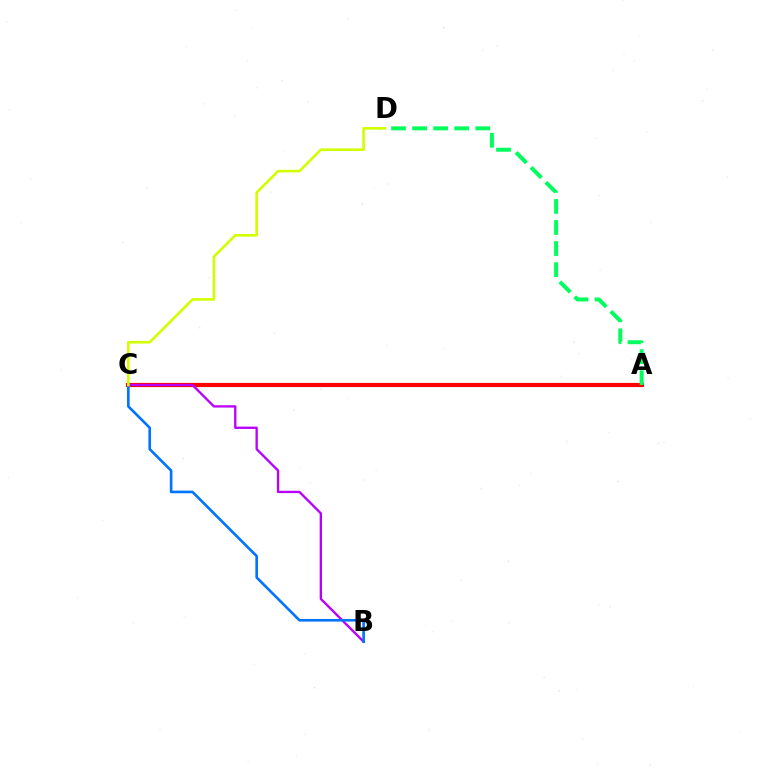{('A', 'C'): [{'color': '#ff0000', 'line_style': 'solid', 'thickness': 3.0}], ('B', 'C'): [{'color': '#b900ff', 'line_style': 'solid', 'thickness': 1.68}, {'color': '#0074ff', 'line_style': 'solid', 'thickness': 1.89}], ('A', 'D'): [{'color': '#00ff5c', 'line_style': 'dashed', 'thickness': 2.86}], ('C', 'D'): [{'color': '#d1ff00', 'line_style': 'solid', 'thickness': 1.88}]}